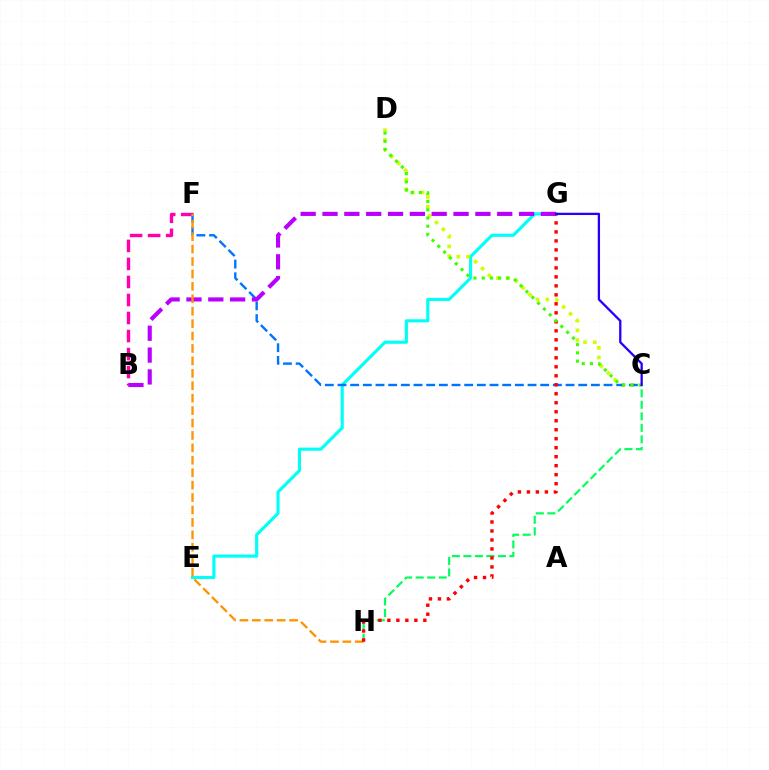{('C', 'H'): [{'color': '#00ff5c', 'line_style': 'dashed', 'thickness': 1.56}], ('B', 'F'): [{'color': '#ff00ac', 'line_style': 'dashed', 'thickness': 2.45}], ('E', 'G'): [{'color': '#00fff6', 'line_style': 'solid', 'thickness': 2.26}], ('C', 'D'): [{'color': '#d1ff00', 'line_style': 'dotted', 'thickness': 2.64}, {'color': '#3dff00', 'line_style': 'dotted', 'thickness': 2.23}], ('C', 'F'): [{'color': '#0074ff', 'line_style': 'dashed', 'thickness': 1.72}], ('B', 'G'): [{'color': '#b900ff', 'line_style': 'dashed', 'thickness': 2.97}], ('F', 'H'): [{'color': '#ff9400', 'line_style': 'dashed', 'thickness': 1.69}], ('G', 'H'): [{'color': '#ff0000', 'line_style': 'dotted', 'thickness': 2.44}], ('C', 'G'): [{'color': '#2500ff', 'line_style': 'solid', 'thickness': 1.65}]}